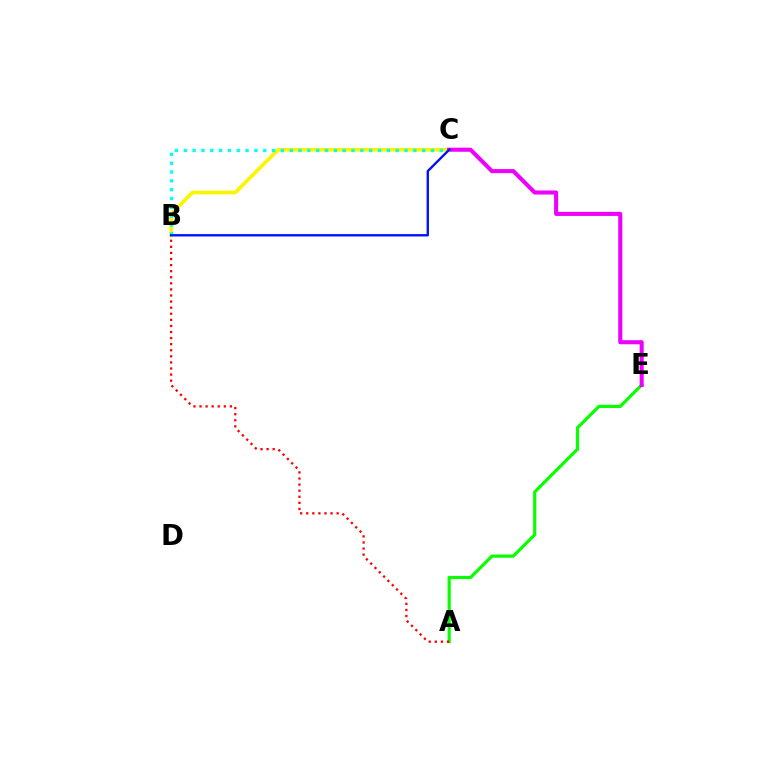{('B', 'C'): [{'color': '#fcf500', 'line_style': 'solid', 'thickness': 2.67}, {'color': '#00fff6', 'line_style': 'dotted', 'thickness': 2.4}, {'color': '#0010ff', 'line_style': 'solid', 'thickness': 1.69}], ('A', 'E'): [{'color': '#08ff00', 'line_style': 'solid', 'thickness': 2.29}], ('C', 'E'): [{'color': '#ee00ff', 'line_style': 'solid', 'thickness': 2.93}], ('A', 'B'): [{'color': '#ff0000', 'line_style': 'dotted', 'thickness': 1.65}]}